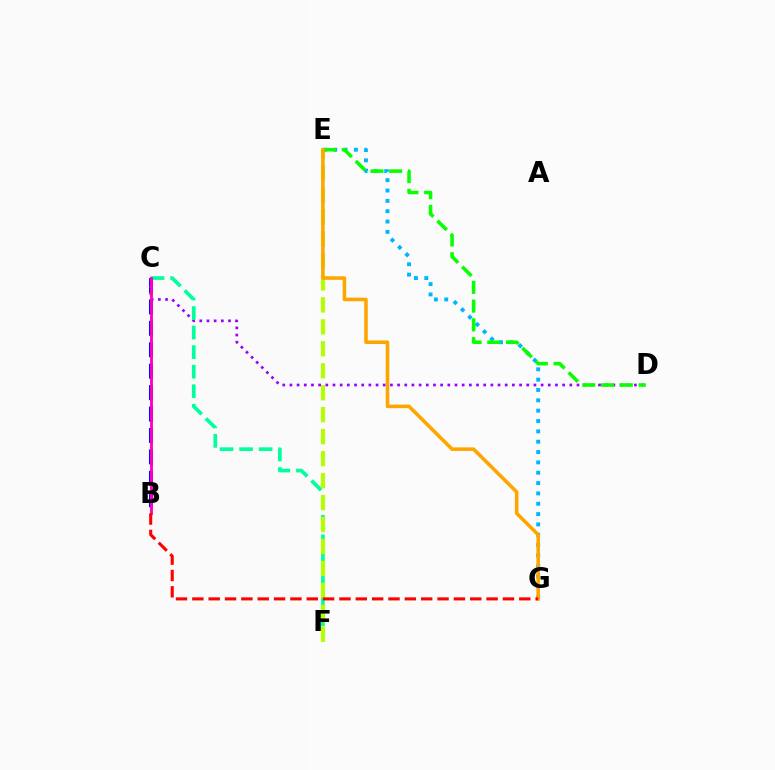{('E', 'G'): [{'color': '#00b5ff', 'line_style': 'dotted', 'thickness': 2.81}, {'color': '#ffa500', 'line_style': 'solid', 'thickness': 2.56}], ('B', 'C'): [{'color': '#0010ff', 'line_style': 'dashed', 'thickness': 2.91}, {'color': '#ff00bd', 'line_style': 'solid', 'thickness': 2.06}], ('C', 'D'): [{'color': '#9b00ff', 'line_style': 'dotted', 'thickness': 1.95}], ('C', 'F'): [{'color': '#00ff9d', 'line_style': 'dashed', 'thickness': 2.66}], ('E', 'F'): [{'color': '#b3ff00', 'line_style': 'dashed', 'thickness': 2.98}], ('D', 'E'): [{'color': '#08ff00', 'line_style': 'dashed', 'thickness': 2.55}], ('B', 'G'): [{'color': '#ff0000', 'line_style': 'dashed', 'thickness': 2.22}]}